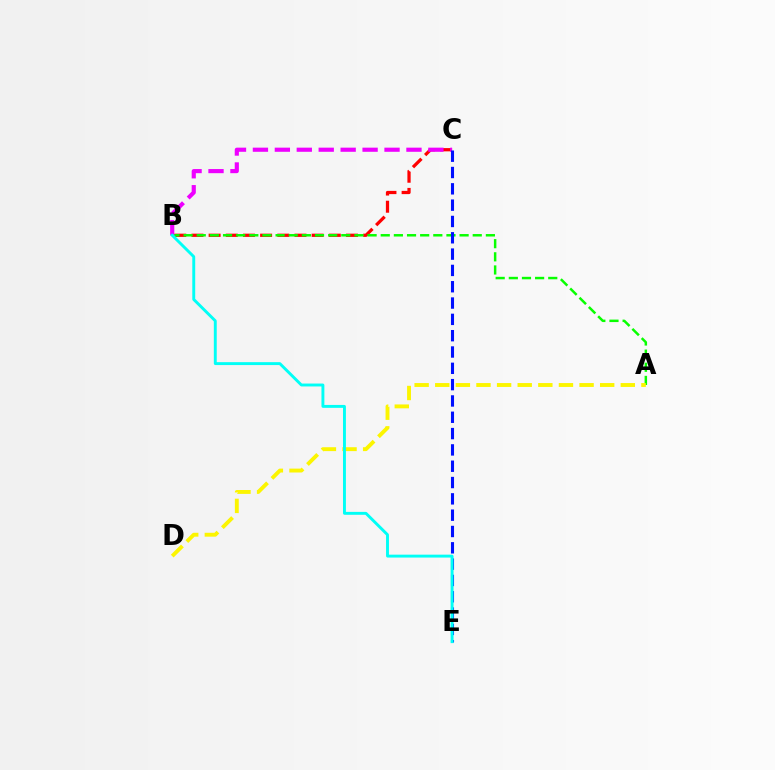{('B', 'C'): [{'color': '#ff0000', 'line_style': 'dashed', 'thickness': 2.33}, {'color': '#ee00ff', 'line_style': 'dashed', 'thickness': 2.98}], ('A', 'B'): [{'color': '#08ff00', 'line_style': 'dashed', 'thickness': 1.79}], ('A', 'D'): [{'color': '#fcf500', 'line_style': 'dashed', 'thickness': 2.8}], ('C', 'E'): [{'color': '#0010ff', 'line_style': 'dashed', 'thickness': 2.22}], ('B', 'E'): [{'color': '#00fff6', 'line_style': 'solid', 'thickness': 2.09}]}